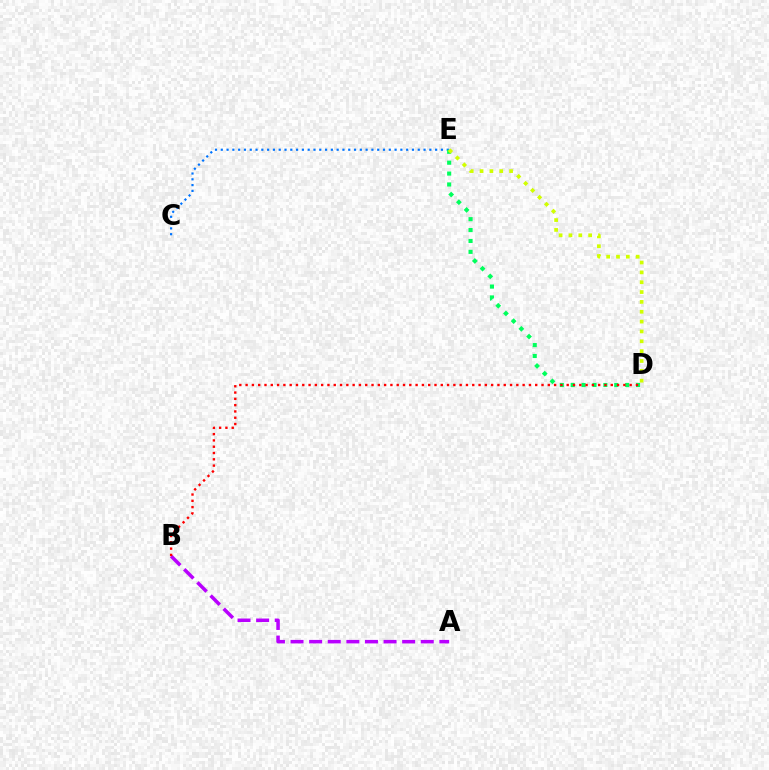{('C', 'E'): [{'color': '#0074ff', 'line_style': 'dotted', 'thickness': 1.57}], ('A', 'B'): [{'color': '#b900ff', 'line_style': 'dashed', 'thickness': 2.53}], ('D', 'E'): [{'color': '#00ff5c', 'line_style': 'dotted', 'thickness': 2.96}, {'color': '#d1ff00', 'line_style': 'dotted', 'thickness': 2.68}], ('B', 'D'): [{'color': '#ff0000', 'line_style': 'dotted', 'thickness': 1.71}]}